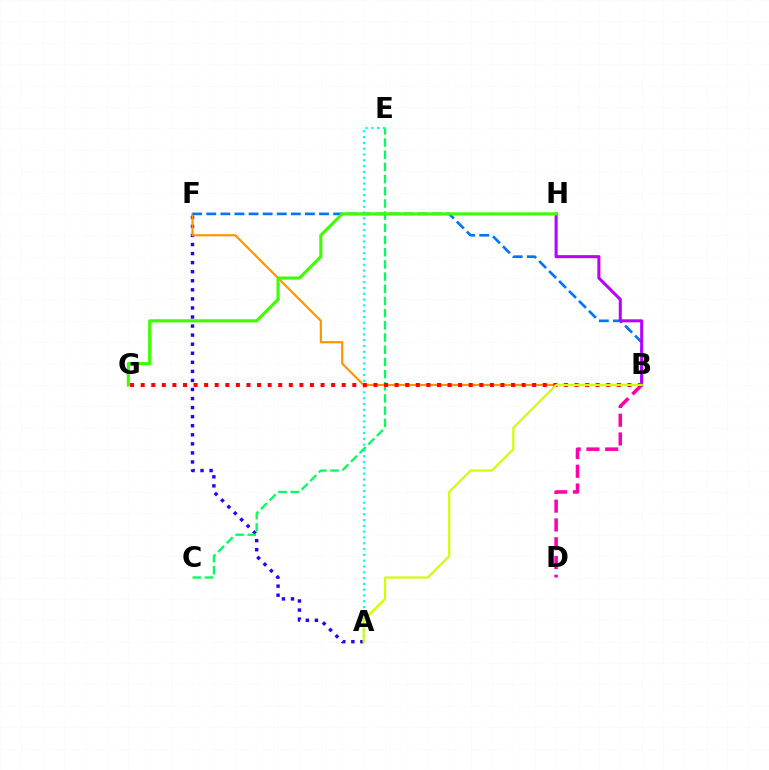{('A', 'F'): [{'color': '#2500ff', 'line_style': 'dotted', 'thickness': 2.46}], ('A', 'E'): [{'color': '#00fff6', 'line_style': 'dotted', 'thickness': 1.58}], ('B', 'F'): [{'color': '#ff9400', 'line_style': 'solid', 'thickness': 1.55}, {'color': '#0074ff', 'line_style': 'dashed', 'thickness': 1.91}], ('B', 'D'): [{'color': '#ff00ac', 'line_style': 'dashed', 'thickness': 2.55}], ('C', 'E'): [{'color': '#00ff5c', 'line_style': 'dashed', 'thickness': 1.66}], ('B', 'G'): [{'color': '#ff0000', 'line_style': 'dotted', 'thickness': 2.88}], ('B', 'H'): [{'color': '#b900ff', 'line_style': 'solid', 'thickness': 2.19}], ('G', 'H'): [{'color': '#3dff00', 'line_style': 'solid', 'thickness': 2.25}], ('A', 'B'): [{'color': '#d1ff00', 'line_style': 'solid', 'thickness': 1.59}]}